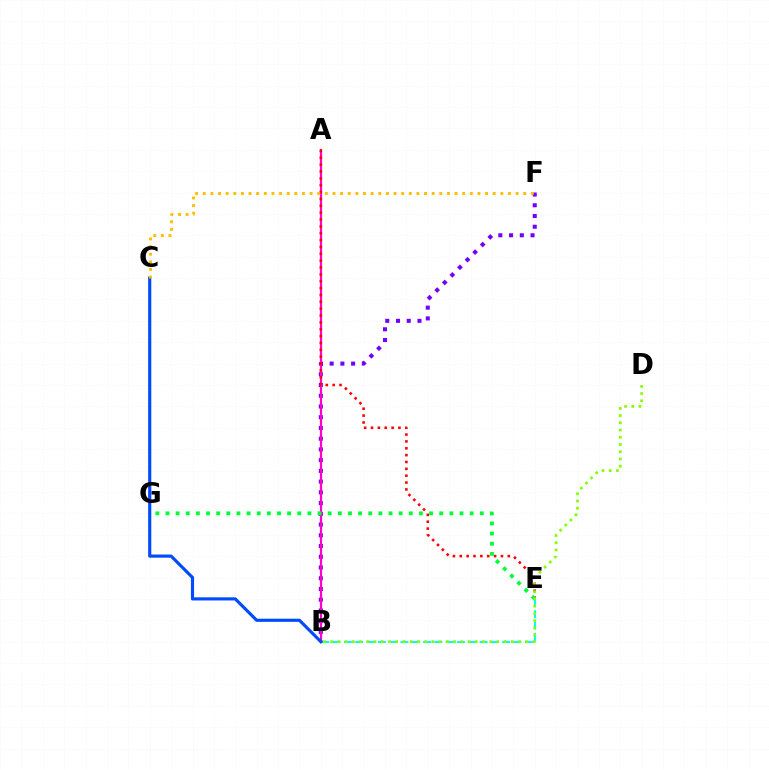{('B', 'F'): [{'color': '#7200ff', 'line_style': 'dotted', 'thickness': 2.92}], ('B', 'E'): [{'color': '#00fff6', 'line_style': 'dashed', 'thickness': 1.54}], ('A', 'B'): [{'color': '#ff00cf', 'line_style': 'solid', 'thickness': 1.58}], ('A', 'E'): [{'color': '#ff0000', 'line_style': 'dotted', 'thickness': 1.86}], ('E', 'G'): [{'color': '#00ff39', 'line_style': 'dotted', 'thickness': 2.75}], ('B', 'D'): [{'color': '#84ff00', 'line_style': 'dotted', 'thickness': 1.96}], ('B', 'C'): [{'color': '#004bff', 'line_style': 'solid', 'thickness': 2.27}], ('C', 'F'): [{'color': '#ffbd00', 'line_style': 'dotted', 'thickness': 2.07}]}